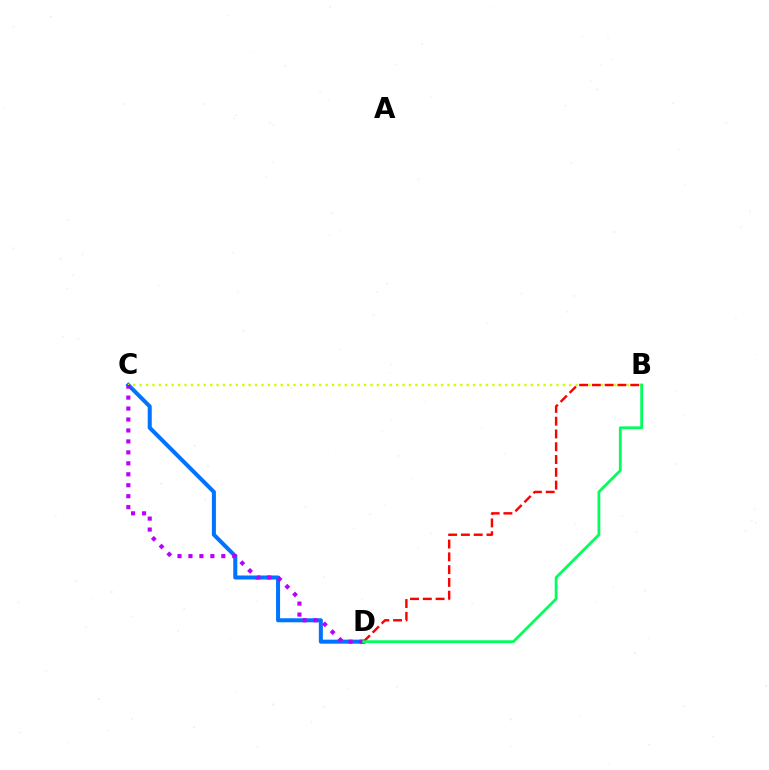{('C', 'D'): [{'color': '#0074ff', 'line_style': 'solid', 'thickness': 2.9}, {'color': '#b900ff', 'line_style': 'dotted', 'thickness': 2.98}], ('B', 'C'): [{'color': '#d1ff00', 'line_style': 'dotted', 'thickness': 1.74}], ('B', 'D'): [{'color': '#ff0000', 'line_style': 'dashed', 'thickness': 1.74}, {'color': '#00ff5c', 'line_style': 'solid', 'thickness': 2.01}]}